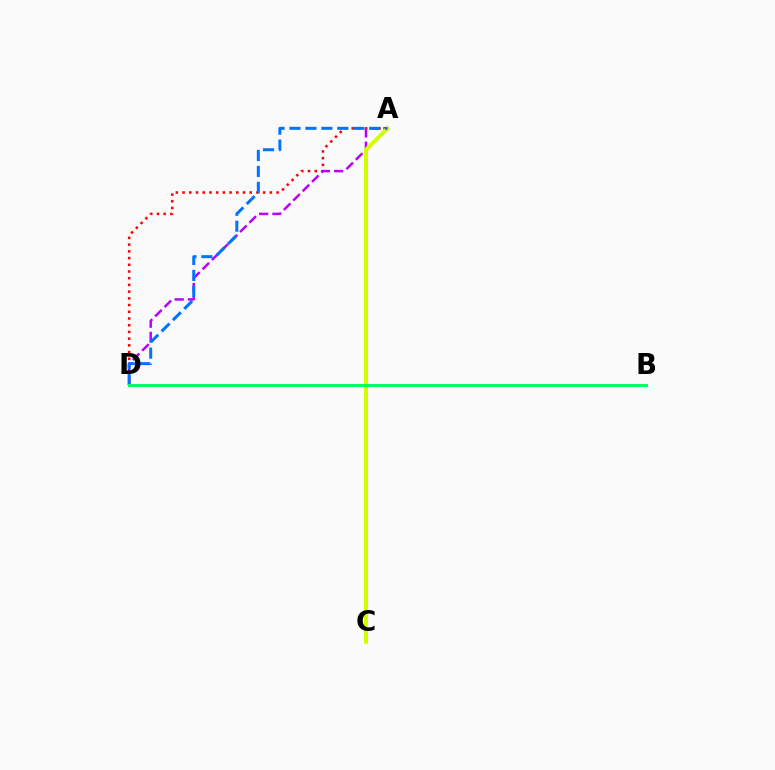{('A', 'D'): [{'color': '#ff0000', 'line_style': 'dotted', 'thickness': 1.82}, {'color': '#b900ff', 'line_style': 'dashed', 'thickness': 1.8}, {'color': '#0074ff', 'line_style': 'dashed', 'thickness': 2.17}], ('A', 'C'): [{'color': '#d1ff00', 'line_style': 'solid', 'thickness': 2.9}], ('B', 'D'): [{'color': '#00ff5c', 'line_style': 'solid', 'thickness': 2.11}]}